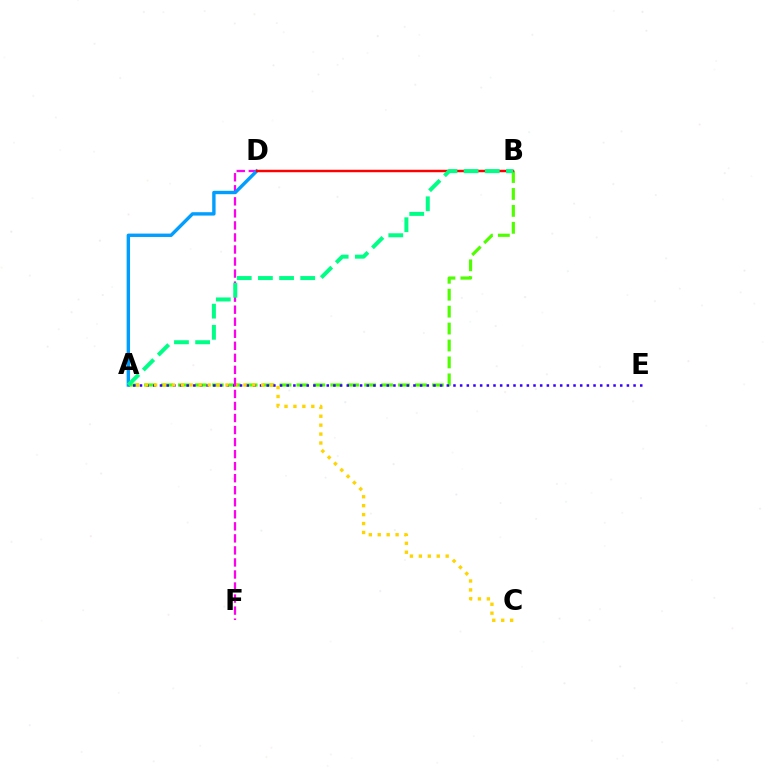{('A', 'B'): [{'color': '#4fff00', 'line_style': 'dashed', 'thickness': 2.3}, {'color': '#00ff86', 'line_style': 'dashed', 'thickness': 2.87}], ('A', 'E'): [{'color': '#3700ff', 'line_style': 'dotted', 'thickness': 1.81}], ('A', 'C'): [{'color': '#ffd500', 'line_style': 'dotted', 'thickness': 2.43}], ('D', 'F'): [{'color': '#ff00ed', 'line_style': 'dashed', 'thickness': 1.64}], ('A', 'D'): [{'color': '#009eff', 'line_style': 'solid', 'thickness': 2.43}], ('B', 'D'): [{'color': '#ff0000', 'line_style': 'solid', 'thickness': 1.77}]}